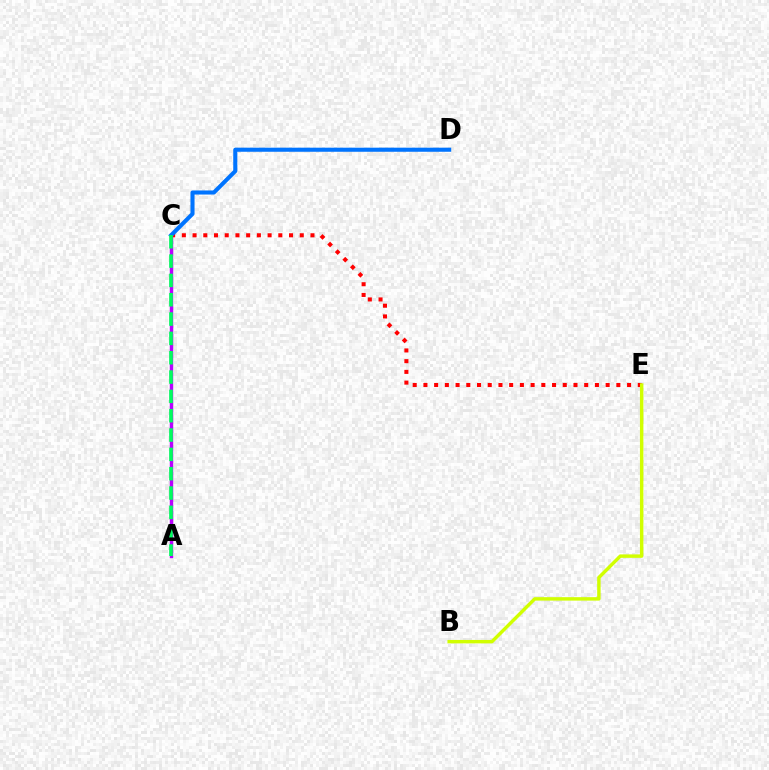{('A', 'C'): [{'color': '#b900ff', 'line_style': 'solid', 'thickness': 2.48}, {'color': '#00ff5c', 'line_style': 'dashed', 'thickness': 2.63}], ('C', 'E'): [{'color': '#ff0000', 'line_style': 'dotted', 'thickness': 2.91}], ('C', 'D'): [{'color': '#0074ff', 'line_style': 'solid', 'thickness': 2.94}], ('B', 'E'): [{'color': '#d1ff00', 'line_style': 'solid', 'thickness': 2.47}]}